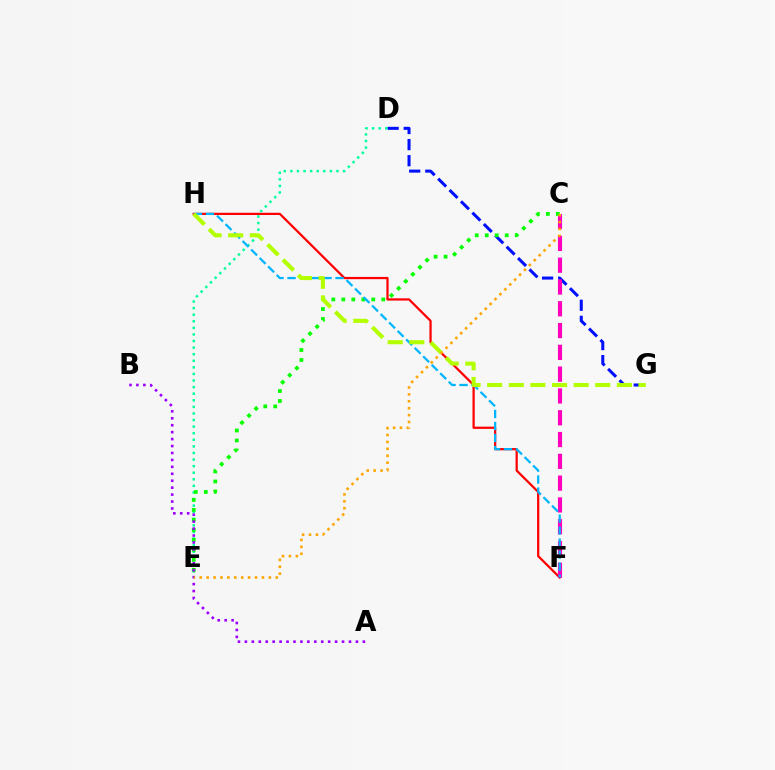{('D', 'G'): [{'color': '#0010ff', 'line_style': 'dashed', 'thickness': 2.19}], ('F', 'H'): [{'color': '#ff0000', 'line_style': 'solid', 'thickness': 1.62}, {'color': '#00b5ff', 'line_style': 'dashed', 'thickness': 1.63}], ('D', 'E'): [{'color': '#00ff9d', 'line_style': 'dotted', 'thickness': 1.79}], ('C', 'F'): [{'color': '#ff00bd', 'line_style': 'dashed', 'thickness': 2.96}], ('C', 'E'): [{'color': '#08ff00', 'line_style': 'dotted', 'thickness': 2.71}, {'color': '#ffa500', 'line_style': 'dotted', 'thickness': 1.88}], ('G', 'H'): [{'color': '#b3ff00', 'line_style': 'dashed', 'thickness': 2.94}], ('A', 'B'): [{'color': '#9b00ff', 'line_style': 'dotted', 'thickness': 1.89}]}